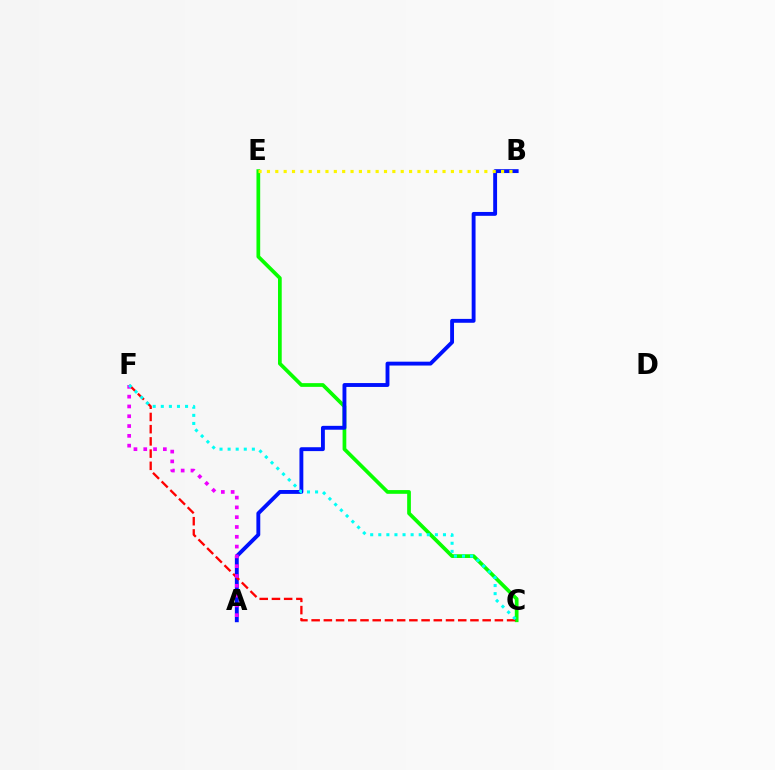{('C', 'E'): [{'color': '#08ff00', 'line_style': 'solid', 'thickness': 2.68}], ('A', 'B'): [{'color': '#0010ff', 'line_style': 'solid', 'thickness': 2.79}], ('C', 'F'): [{'color': '#ff0000', 'line_style': 'dashed', 'thickness': 1.66}, {'color': '#00fff6', 'line_style': 'dotted', 'thickness': 2.2}], ('B', 'E'): [{'color': '#fcf500', 'line_style': 'dotted', 'thickness': 2.27}], ('A', 'F'): [{'color': '#ee00ff', 'line_style': 'dotted', 'thickness': 2.66}]}